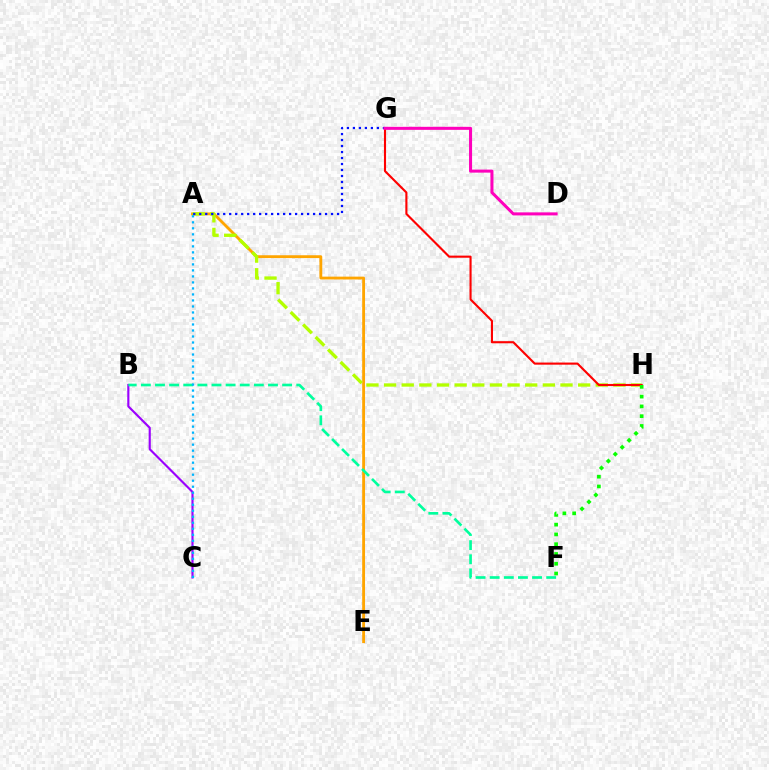{('A', 'E'): [{'color': '#ffa500', 'line_style': 'solid', 'thickness': 2.04}], ('B', 'C'): [{'color': '#9b00ff', 'line_style': 'solid', 'thickness': 1.54}], ('A', 'H'): [{'color': '#b3ff00', 'line_style': 'dashed', 'thickness': 2.4}], ('B', 'F'): [{'color': '#00ff9d', 'line_style': 'dashed', 'thickness': 1.92}], ('A', 'G'): [{'color': '#0010ff', 'line_style': 'dotted', 'thickness': 1.63}], ('G', 'H'): [{'color': '#ff0000', 'line_style': 'solid', 'thickness': 1.52}], ('A', 'C'): [{'color': '#00b5ff', 'line_style': 'dotted', 'thickness': 1.63}], ('D', 'G'): [{'color': '#ff00bd', 'line_style': 'solid', 'thickness': 2.19}], ('F', 'H'): [{'color': '#08ff00', 'line_style': 'dotted', 'thickness': 2.66}]}